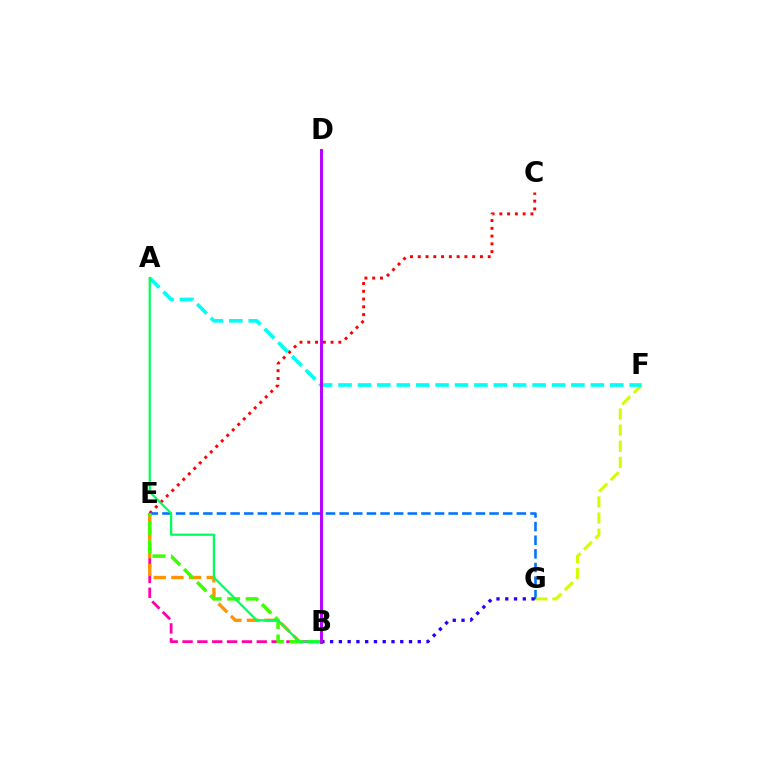{('C', 'E'): [{'color': '#ff0000', 'line_style': 'dotted', 'thickness': 2.11}], ('B', 'E'): [{'color': '#ff00ac', 'line_style': 'dashed', 'thickness': 2.02}, {'color': '#ff9400', 'line_style': 'dashed', 'thickness': 2.4}, {'color': '#3dff00', 'line_style': 'dashed', 'thickness': 2.51}], ('E', 'G'): [{'color': '#0074ff', 'line_style': 'dashed', 'thickness': 1.85}], ('F', 'G'): [{'color': '#d1ff00', 'line_style': 'dashed', 'thickness': 2.19}], ('A', 'F'): [{'color': '#00fff6', 'line_style': 'dashed', 'thickness': 2.64}], ('B', 'G'): [{'color': '#2500ff', 'line_style': 'dotted', 'thickness': 2.38}], ('A', 'B'): [{'color': '#00ff5c', 'line_style': 'solid', 'thickness': 1.61}], ('B', 'D'): [{'color': '#b900ff', 'line_style': 'solid', 'thickness': 2.12}]}